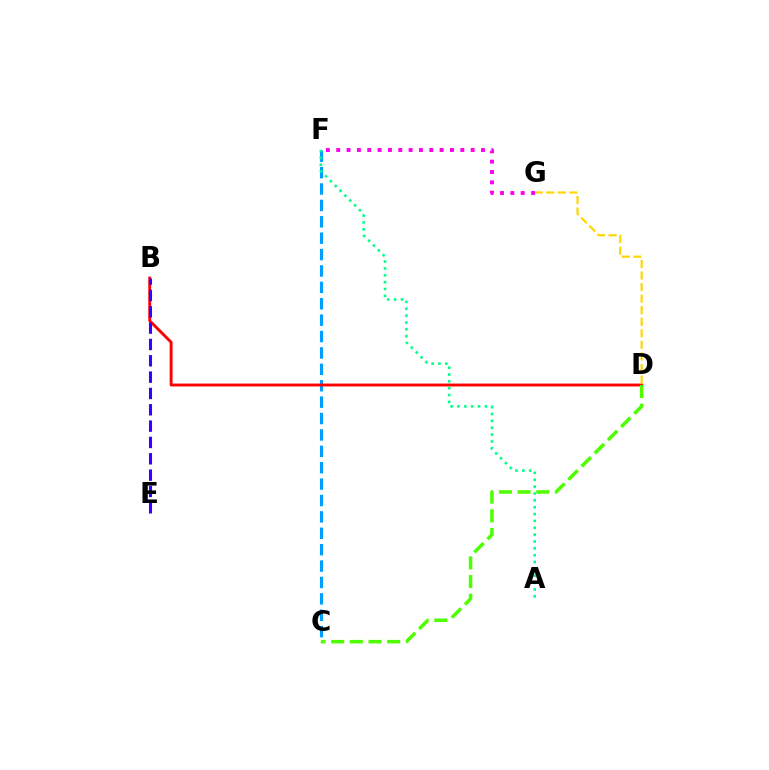{('C', 'F'): [{'color': '#009eff', 'line_style': 'dashed', 'thickness': 2.23}], ('B', 'D'): [{'color': '#ff0000', 'line_style': 'solid', 'thickness': 2.08}], ('B', 'E'): [{'color': '#3700ff', 'line_style': 'dashed', 'thickness': 2.22}], ('A', 'F'): [{'color': '#00ff86', 'line_style': 'dotted', 'thickness': 1.86}], ('D', 'G'): [{'color': '#ffd500', 'line_style': 'dashed', 'thickness': 1.57}], ('C', 'D'): [{'color': '#4fff00', 'line_style': 'dashed', 'thickness': 2.53}], ('F', 'G'): [{'color': '#ff00ed', 'line_style': 'dotted', 'thickness': 2.81}]}